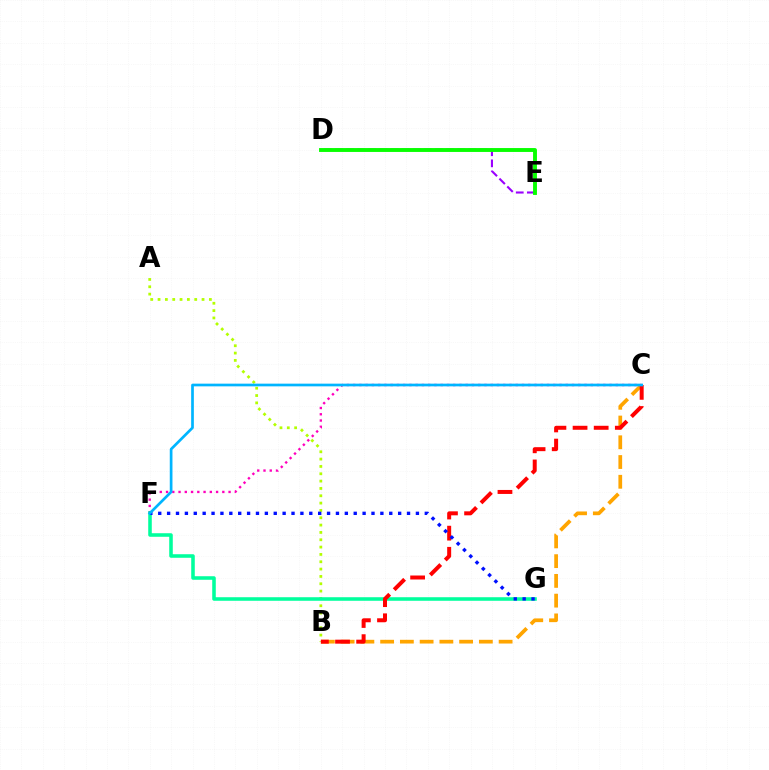{('D', 'E'): [{'color': '#9b00ff', 'line_style': 'dashed', 'thickness': 1.51}, {'color': '#08ff00', 'line_style': 'solid', 'thickness': 2.8}], ('B', 'C'): [{'color': '#ffa500', 'line_style': 'dashed', 'thickness': 2.68}, {'color': '#ff0000', 'line_style': 'dashed', 'thickness': 2.87}], ('C', 'F'): [{'color': '#ff00bd', 'line_style': 'dotted', 'thickness': 1.7}, {'color': '#00b5ff', 'line_style': 'solid', 'thickness': 1.94}], ('A', 'B'): [{'color': '#b3ff00', 'line_style': 'dotted', 'thickness': 1.99}], ('F', 'G'): [{'color': '#00ff9d', 'line_style': 'solid', 'thickness': 2.56}, {'color': '#0010ff', 'line_style': 'dotted', 'thickness': 2.41}]}